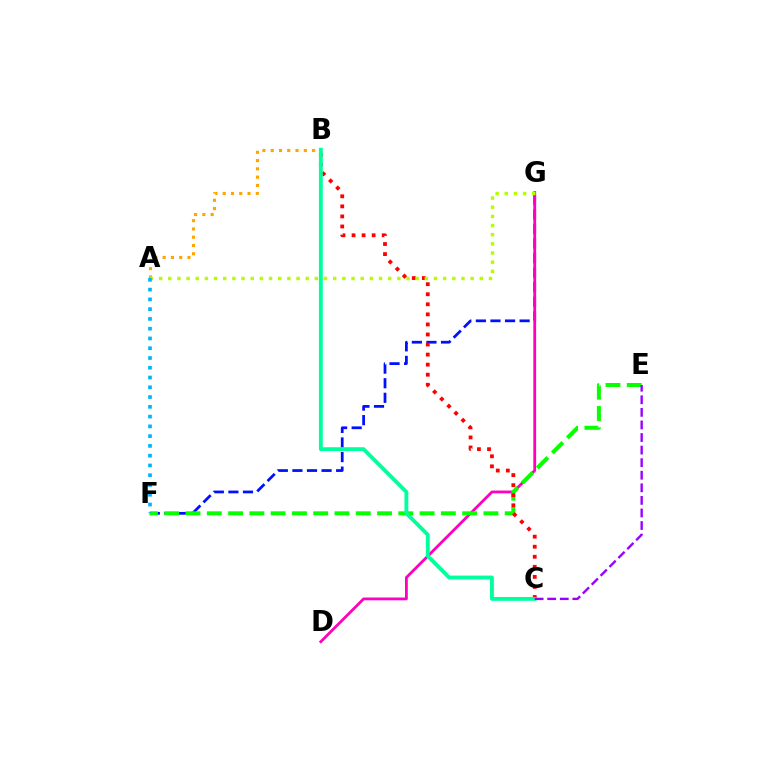{('F', 'G'): [{'color': '#0010ff', 'line_style': 'dashed', 'thickness': 1.98}], ('D', 'G'): [{'color': '#ff00bd', 'line_style': 'solid', 'thickness': 2.01}], ('E', 'F'): [{'color': '#08ff00', 'line_style': 'dashed', 'thickness': 2.89}], ('B', 'C'): [{'color': '#ff0000', 'line_style': 'dotted', 'thickness': 2.73}, {'color': '#00ff9d', 'line_style': 'solid', 'thickness': 2.77}], ('A', 'B'): [{'color': '#ffa500', 'line_style': 'dotted', 'thickness': 2.25}], ('A', 'G'): [{'color': '#b3ff00', 'line_style': 'dotted', 'thickness': 2.49}], ('A', 'F'): [{'color': '#00b5ff', 'line_style': 'dotted', 'thickness': 2.65}], ('C', 'E'): [{'color': '#9b00ff', 'line_style': 'dashed', 'thickness': 1.71}]}